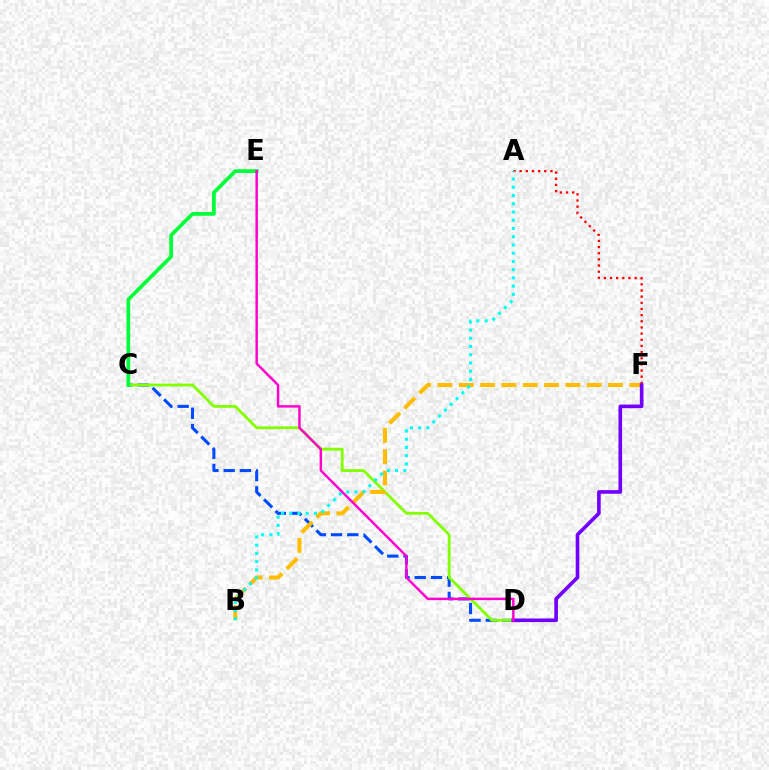{('C', 'D'): [{'color': '#004bff', 'line_style': 'dashed', 'thickness': 2.21}, {'color': '#84ff00', 'line_style': 'solid', 'thickness': 2.04}], ('C', 'E'): [{'color': '#00ff39', 'line_style': 'solid', 'thickness': 2.67}], ('B', 'F'): [{'color': '#ffbd00', 'line_style': 'dashed', 'thickness': 2.9}], ('A', 'F'): [{'color': '#ff0000', 'line_style': 'dotted', 'thickness': 1.67}], ('A', 'B'): [{'color': '#00fff6', 'line_style': 'dotted', 'thickness': 2.24}], ('D', 'F'): [{'color': '#7200ff', 'line_style': 'solid', 'thickness': 2.61}], ('D', 'E'): [{'color': '#ff00cf', 'line_style': 'solid', 'thickness': 1.76}]}